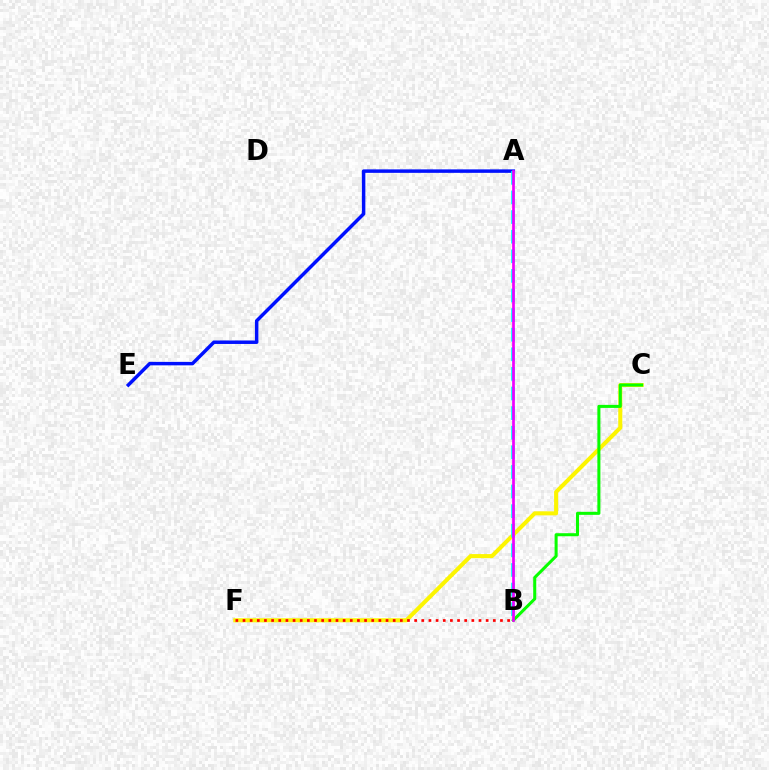{('A', 'E'): [{'color': '#0010ff', 'line_style': 'solid', 'thickness': 2.5}], ('C', 'F'): [{'color': '#fcf500', 'line_style': 'solid', 'thickness': 2.92}], ('A', 'B'): [{'color': '#00fff6', 'line_style': 'dashed', 'thickness': 2.66}, {'color': '#ee00ff', 'line_style': 'solid', 'thickness': 1.95}], ('B', 'C'): [{'color': '#08ff00', 'line_style': 'solid', 'thickness': 2.19}], ('B', 'F'): [{'color': '#ff0000', 'line_style': 'dotted', 'thickness': 1.94}]}